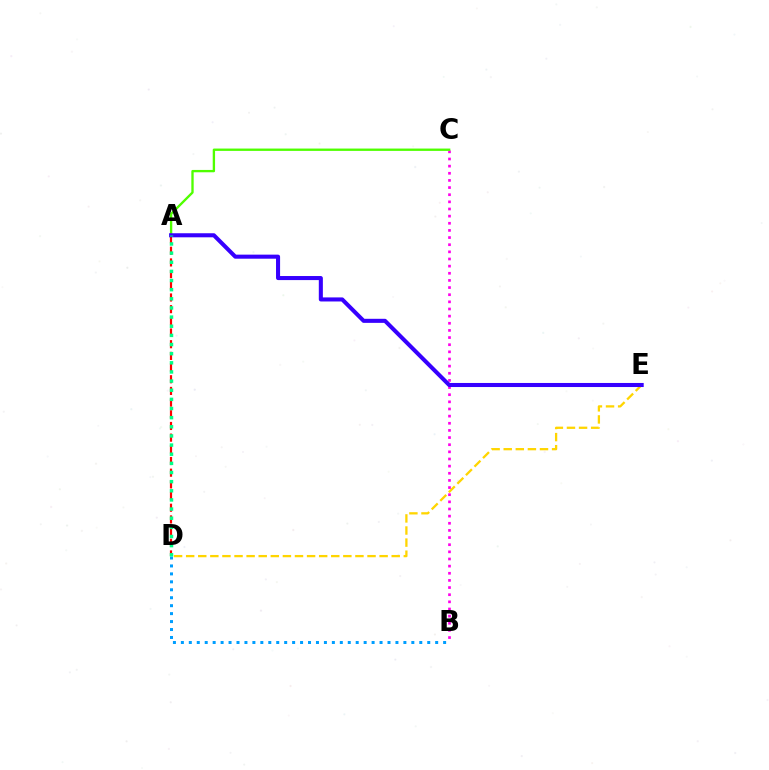{('D', 'E'): [{'color': '#ffd500', 'line_style': 'dashed', 'thickness': 1.64}], ('B', 'C'): [{'color': '#ff00ed', 'line_style': 'dotted', 'thickness': 1.94}], ('A', 'C'): [{'color': '#4fff00', 'line_style': 'solid', 'thickness': 1.69}], ('A', 'D'): [{'color': '#ff0000', 'line_style': 'dashed', 'thickness': 1.59}, {'color': '#00ff86', 'line_style': 'dotted', 'thickness': 2.48}], ('B', 'D'): [{'color': '#009eff', 'line_style': 'dotted', 'thickness': 2.16}], ('A', 'E'): [{'color': '#3700ff', 'line_style': 'solid', 'thickness': 2.93}]}